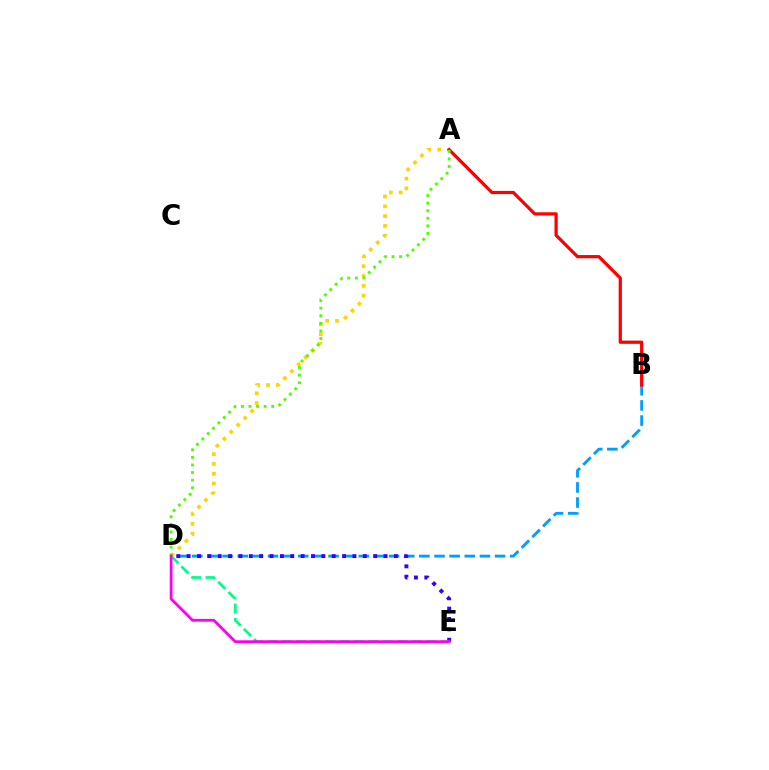{('B', 'D'): [{'color': '#009eff', 'line_style': 'dashed', 'thickness': 2.06}], ('A', 'D'): [{'color': '#ffd500', 'line_style': 'dotted', 'thickness': 2.67}, {'color': '#4fff00', 'line_style': 'dotted', 'thickness': 2.06}], ('D', 'E'): [{'color': '#3700ff', 'line_style': 'dotted', 'thickness': 2.82}, {'color': '#00ff86', 'line_style': 'dashed', 'thickness': 1.96}, {'color': '#ff00ed', 'line_style': 'solid', 'thickness': 2.0}], ('A', 'B'): [{'color': '#ff0000', 'line_style': 'solid', 'thickness': 2.32}]}